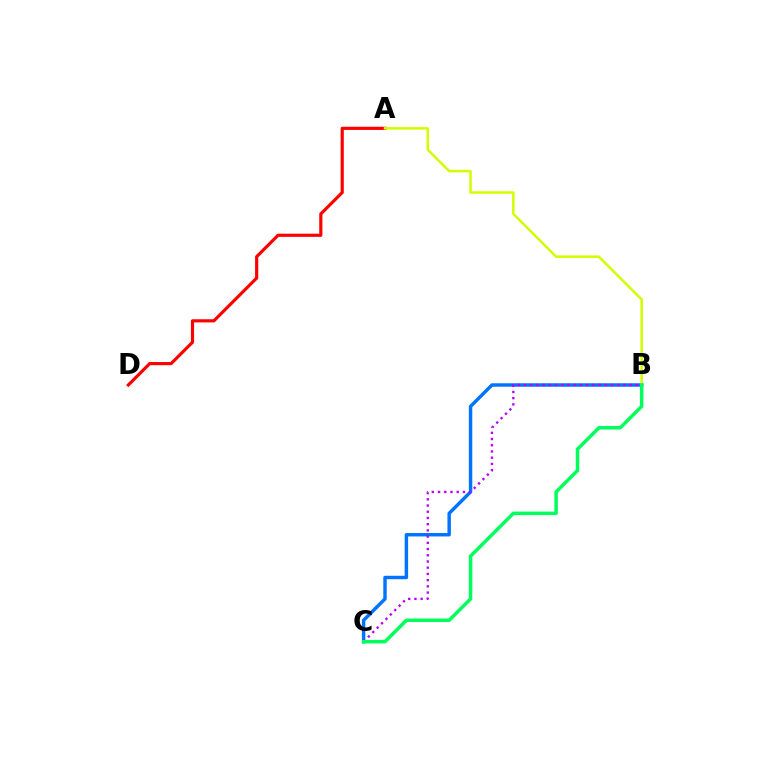{('A', 'D'): [{'color': '#ff0000', 'line_style': 'solid', 'thickness': 2.28}], ('B', 'C'): [{'color': '#0074ff', 'line_style': 'solid', 'thickness': 2.48}, {'color': '#b900ff', 'line_style': 'dotted', 'thickness': 1.69}, {'color': '#00ff5c', 'line_style': 'solid', 'thickness': 2.51}], ('A', 'B'): [{'color': '#d1ff00', 'line_style': 'solid', 'thickness': 1.81}]}